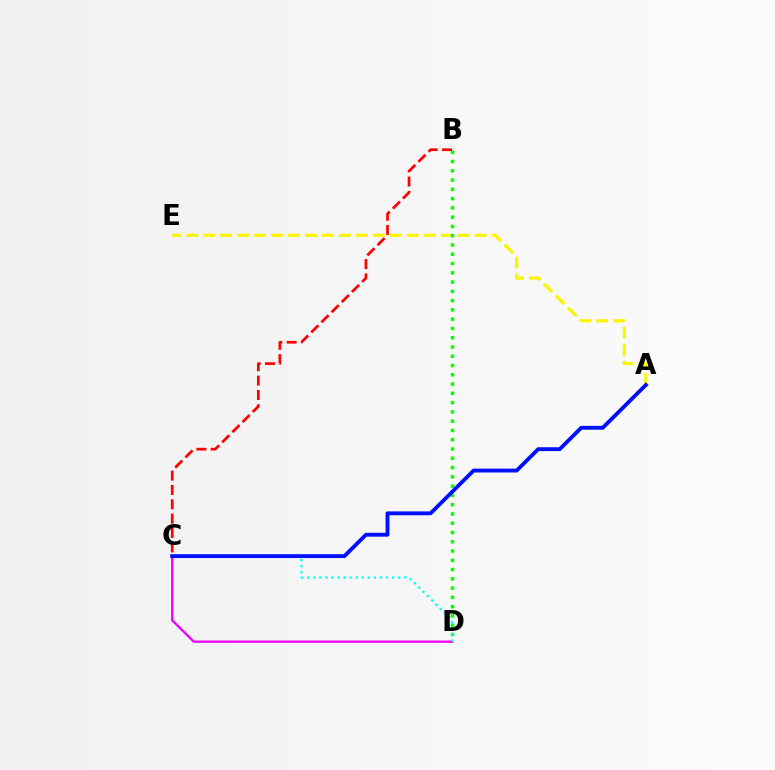{('A', 'E'): [{'color': '#fcf500', 'line_style': 'dashed', 'thickness': 2.3}], ('B', 'D'): [{'color': '#08ff00', 'line_style': 'dotted', 'thickness': 2.52}], ('B', 'C'): [{'color': '#ff0000', 'line_style': 'dashed', 'thickness': 1.95}], ('C', 'D'): [{'color': '#ee00ff', 'line_style': 'solid', 'thickness': 1.66}, {'color': '#00fff6', 'line_style': 'dotted', 'thickness': 1.65}], ('A', 'C'): [{'color': '#0010ff', 'line_style': 'solid', 'thickness': 2.78}]}